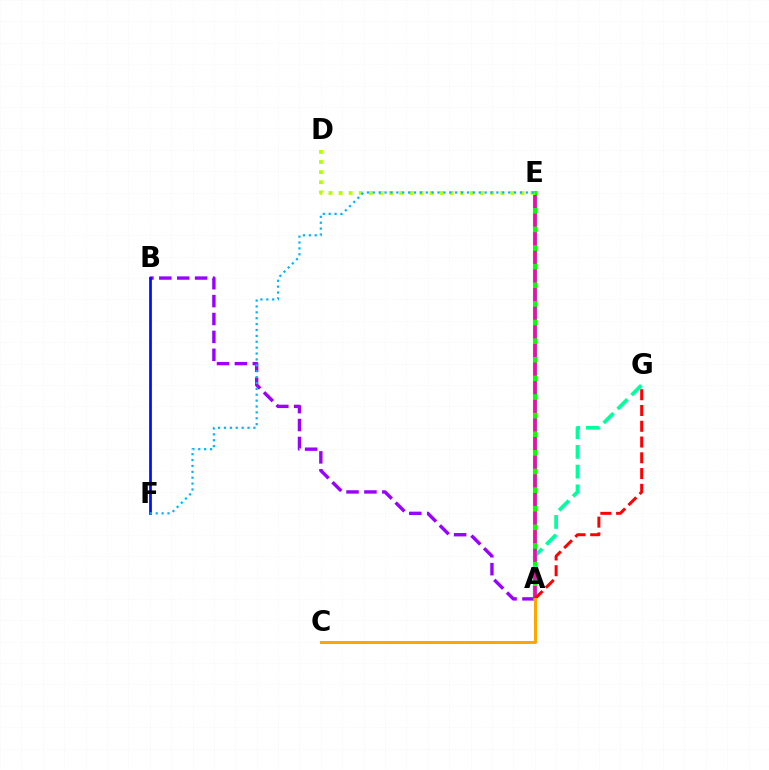{('A', 'B'): [{'color': '#9b00ff', 'line_style': 'dashed', 'thickness': 2.43}], ('A', 'E'): [{'color': '#08ff00', 'line_style': 'solid', 'thickness': 2.94}, {'color': '#ff00bd', 'line_style': 'dashed', 'thickness': 2.53}], ('D', 'E'): [{'color': '#b3ff00', 'line_style': 'dotted', 'thickness': 2.75}], ('A', 'G'): [{'color': '#00ff9d', 'line_style': 'dashed', 'thickness': 2.68}, {'color': '#ff0000', 'line_style': 'dashed', 'thickness': 2.14}], ('B', 'F'): [{'color': '#0010ff', 'line_style': 'solid', 'thickness': 1.98}], ('E', 'F'): [{'color': '#00b5ff', 'line_style': 'dotted', 'thickness': 1.6}], ('A', 'C'): [{'color': '#ffa500', 'line_style': 'solid', 'thickness': 2.15}]}